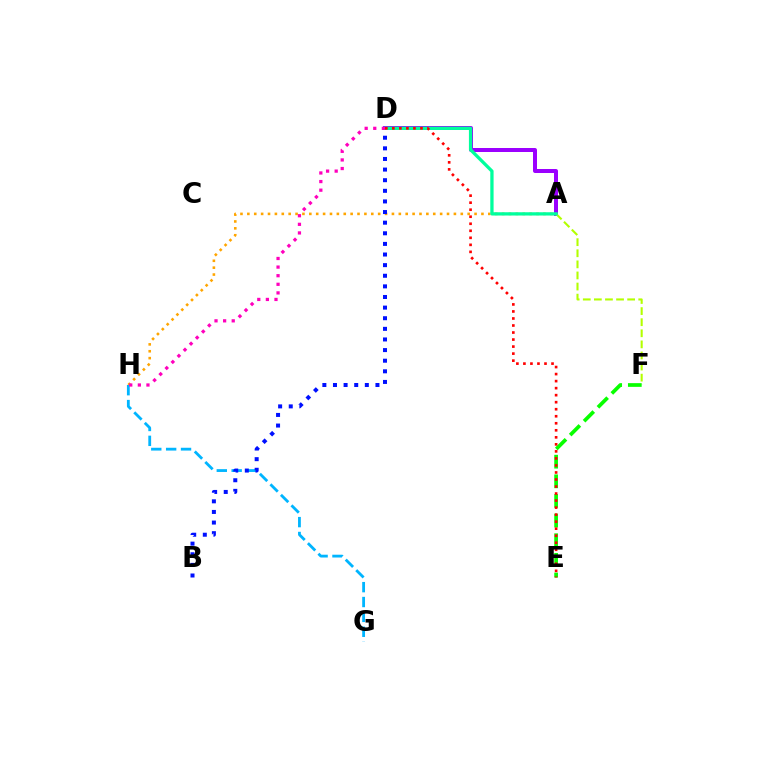{('A', 'H'): [{'color': '#ffa500', 'line_style': 'dotted', 'thickness': 1.87}], ('A', 'D'): [{'color': '#9b00ff', 'line_style': 'solid', 'thickness': 2.88}, {'color': '#00ff9d', 'line_style': 'solid', 'thickness': 2.37}], ('A', 'F'): [{'color': '#b3ff00', 'line_style': 'dashed', 'thickness': 1.51}], ('G', 'H'): [{'color': '#00b5ff', 'line_style': 'dashed', 'thickness': 2.02}], ('E', 'F'): [{'color': '#08ff00', 'line_style': 'dashed', 'thickness': 2.67}], ('B', 'D'): [{'color': '#0010ff', 'line_style': 'dotted', 'thickness': 2.88}], ('D', 'H'): [{'color': '#ff00bd', 'line_style': 'dotted', 'thickness': 2.34}], ('D', 'E'): [{'color': '#ff0000', 'line_style': 'dotted', 'thickness': 1.91}]}